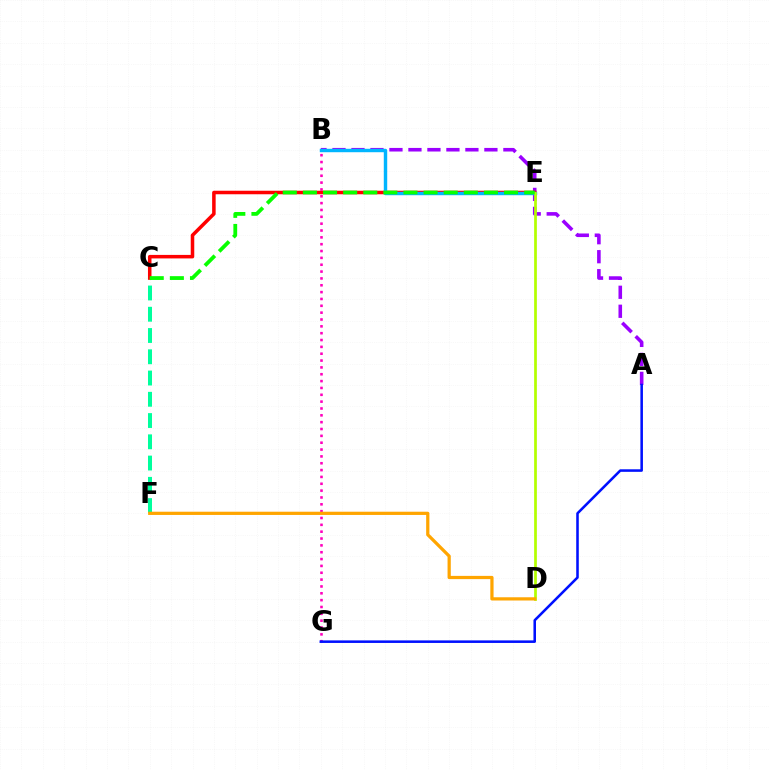{('C', 'F'): [{'color': '#00ff9d', 'line_style': 'dashed', 'thickness': 2.89}], ('B', 'G'): [{'color': '#ff00bd', 'line_style': 'dotted', 'thickness': 1.86}], ('A', 'B'): [{'color': '#9b00ff', 'line_style': 'dashed', 'thickness': 2.58}], ('A', 'G'): [{'color': '#0010ff', 'line_style': 'solid', 'thickness': 1.84}], ('C', 'E'): [{'color': '#ff0000', 'line_style': 'solid', 'thickness': 2.53}, {'color': '#08ff00', 'line_style': 'dashed', 'thickness': 2.73}], ('B', 'E'): [{'color': '#00b5ff', 'line_style': 'solid', 'thickness': 2.47}], ('D', 'E'): [{'color': '#b3ff00', 'line_style': 'solid', 'thickness': 1.96}], ('D', 'F'): [{'color': '#ffa500', 'line_style': 'solid', 'thickness': 2.33}]}